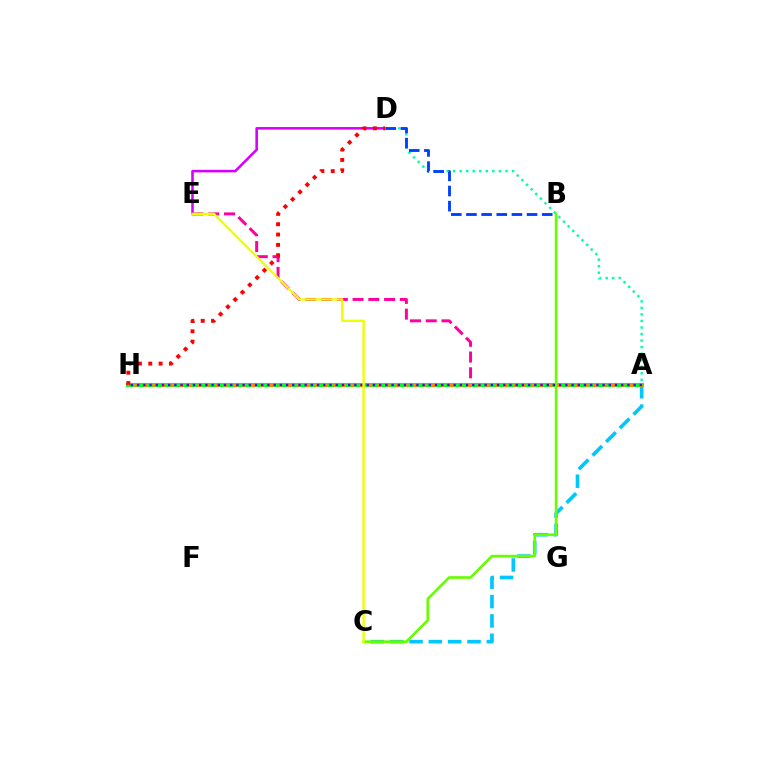{('A', 'C'): [{'color': '#00c7ff', 'line_style': 'dashed', 'thickness': 2.63}], ('A', 'E'): [{'color': '#ff00a0', 'line_style': 'dashed', 'thickness': 2.14}], ('D', 'E'): [{'color': '#d600ff', 'line_style': 'solid', 'thickness': 1.85}], ('A', 'H'): [{'color': '#00ff27', 'line_style': 'solid', 'thickness': 2.93}, {'color': '#ff8800', 'line_style': 'dotted', 'thickness': 2.45}, {'color': '#4f00ff', 'line_style': 'dotted', 'thickness': 1.69}], ('A', 'D'): [{'color': '#00ffaf', 'line_style': 'dotted', 'thickness': 1.78}], ('D', 'H'): [{'color': '#ff0000', 'line_style': 'dotted', 'thickness': 2.81}], ('B', 'D'): [{'color': '#003fff', 'line_style': 'dashed', 'thickness': 2.06}], ('B', 'C'): [{'color': '#66ff00', 'line_style': 'solid', 'thickness': 1.91}], ('C', 'E'): [{'color': '#eeff00', 'line_style': 'solid', 'thickness': 1.72}]}